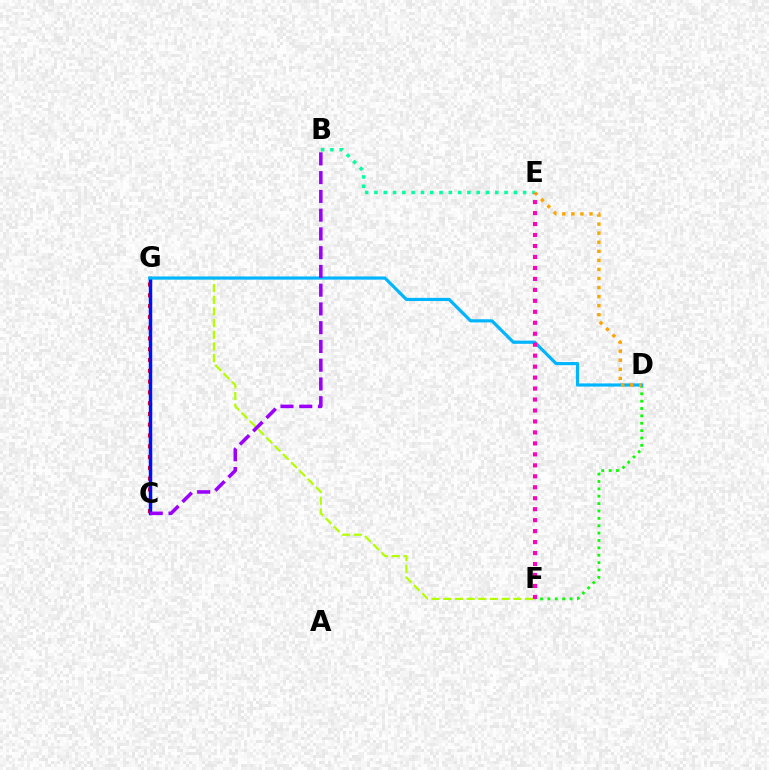{('F', 'G'): [{'color': '#b3ff00', 'line_style': 'dashed', 'thickness': 1.59}], ('D', 'F'): [{'color': '#08ff00', 'line_style': 'dotted', 'thickness': 2.0}], ('C', 'G'): [{'color': '#ff0000', 'line_style': 'dotted', 'thickness': 2.93}, {'color': '#0010ff', 'line_style': 'solid', 'thickness': 2.48}], ('D', 'G'): [{'color': '#00b5ff', 'line_style': 'solid', 'thickness': 2.28}], ('B', 'E'): [{'color': '#00ff9d', 'line_style': 'dotted', 'thickness': 2.52}], ('D', 'E'): [{'color': '#ffa500', 'line_style': 'dotted', 'thickness': 2.46}], ('E', 'F'): [{'color': '#ff00bd', 'line_style': 'dotted', 'thickness': 2.98}], ('B', 'C'): [{'color': '#9b00ff', 'line_style': 'dashed', 'thickness': 2.55}]}